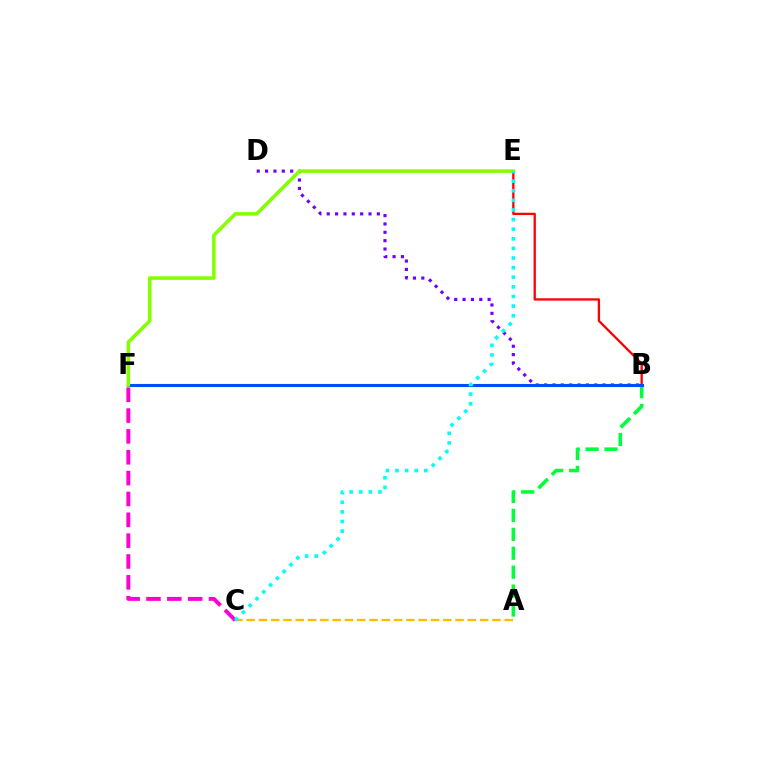{('A', 'C'): [{'color': '#ffbd00', 'line_style': 'dashed', 'thickness': 1.67}], ('B', 'D'): [{'color': '#7200ff', 'line_style': 'dotted', 'thickness': 2.27}], ('B', 'E'): [{'color': '#ff0000', 'line_style': 'solid', 'thickness': 1.67}], ('A', 'B'): [{'color': '#00ff39', 'line_style': 'dashed', 'thickness': 2.57}], ('B', 'F'): [{'color': '#004bff', 'line_style': 'solid', 'thickness': 2.22}], ('E', 'F'): [{'color': '#84ff00', 'line_style': 'solid', 'thickness': 2.55}], ('C', 'F'): [{'color': '#ff00cf', 'line_style': 'dashed', 'thickness': 2.83}], ('C', 'E'): [{'color': '#00fff6', 'line_style': 'dotted', 'thickness': 2.61}]}